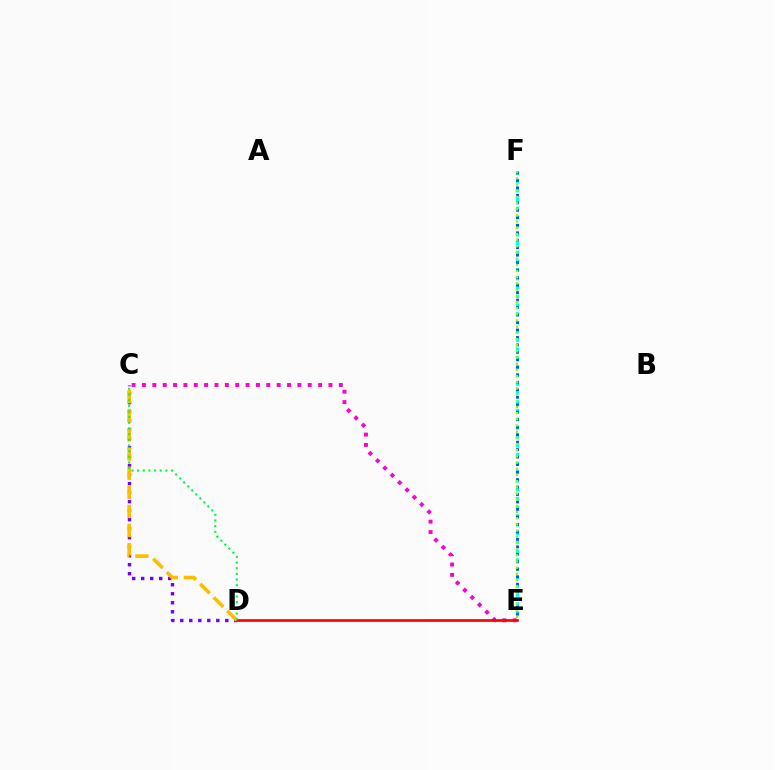{('E', 'F'): [{'color': '#00fff6', 'line_style': 'dotted', 'thickness': 2.39}, {'color': '#004bff', 'line_style': 'dotted', 'thickness': 2.03}, {'color': '#84ff00', 'line_style': 'dotted', 'thickness': 1.68}], ('C', 'E'): [{'color': '#ff00cf', 'line_style': 'dotted', 'thickness': 2.82}], ('C', 'D'): [{'color': '#7200ff', 'line_style': 'dotted', 'thickness': 2.45}, {'color': '#ffbd00', 'line_style': 'dashed', 'thickness': 2.6}, {'color': '#00ff39', 'line_style': 'dotted', 'thickness': 1.54}], ('D', 'E'): [{'color': '#ff0000', 'line_style': 'solid', 'thickness': 1.93}]}